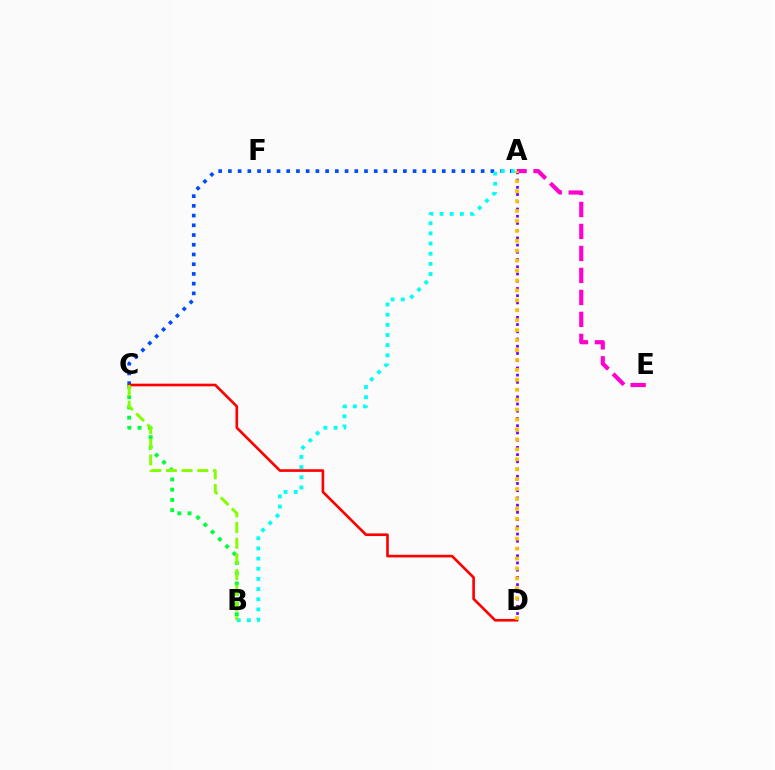{('A', 'C'): [{'color': '#004bff', 'line_style': 'dotted', 'thickness': 2.64}], ('B', 'C'): [{'color': '#00ff39', 'line_style': 'dotted', 'thickness': 2.78}, {'color': '#84ff00', 'line_style': 'dashed', 'thickness': 2.13}], ('A', 'E'): [{'color': '#ff00cf', 'line_style': 'dashed', 'thickness': 2.99}], ('A', 'D'): [{'color': '#7200ff', 'line_style': 'dotted', 'thickness': 1.96}, {'color': '#ffbd00', 'line_style': 'dotted', 'thickness': 2.7}], ('A', 'B'): [{'color': '#00fff6', 'line_style': 'dotted', 'thickness': 2.76}], ('C', 'D'): [{'color': '#ff0000', 'line_style': 'solid', 'thickness': 1.9}]}